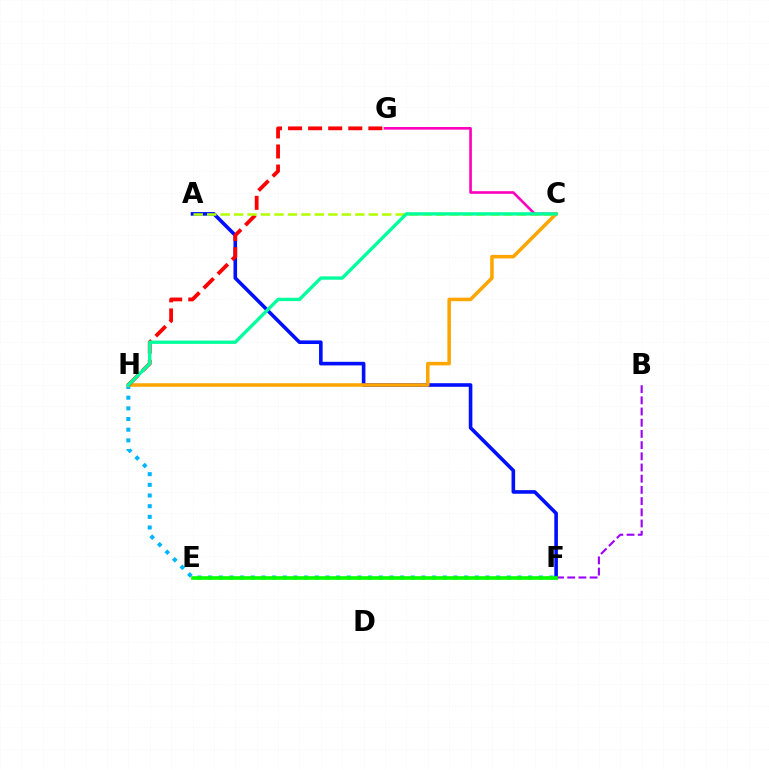{('C', 'G'): [{'color': '#ff00bd', 'line_style': 'solid', 'thickness': 1.89}], ('F', 'H'): [{'color': '#00b5ff', 'line_style': 'dotted', 'thickness': 2.9}], ('A', 'F'): [{'color': '#0010ff', 'line_style': 'solid', 'thickness': 2.6}], ('B', 'F'): [{'color': '#9b00ff', 'line_style': 'dashed', 'thickness': 1.52}], ('E', 'F'): [{'color': '#08ff00', 'line_style': 'solid', 'thickness': 2.62}], ('C', 'H'): [{'color': '#ffa500', 'line_style': 'solid', 'thickness': 2.54}, {'color': '#00ff9d', 'line_style': 'solid', 'thickness': 2.4}], ('G', 'H'): [{'color': '#ff0000', 'line_style': 'dashed', 'thickness': 2.73}], ('A', 'C'): [{'color': '#b3ff00', 'line_style': 'dashed', 'thickness': 1.83}]}